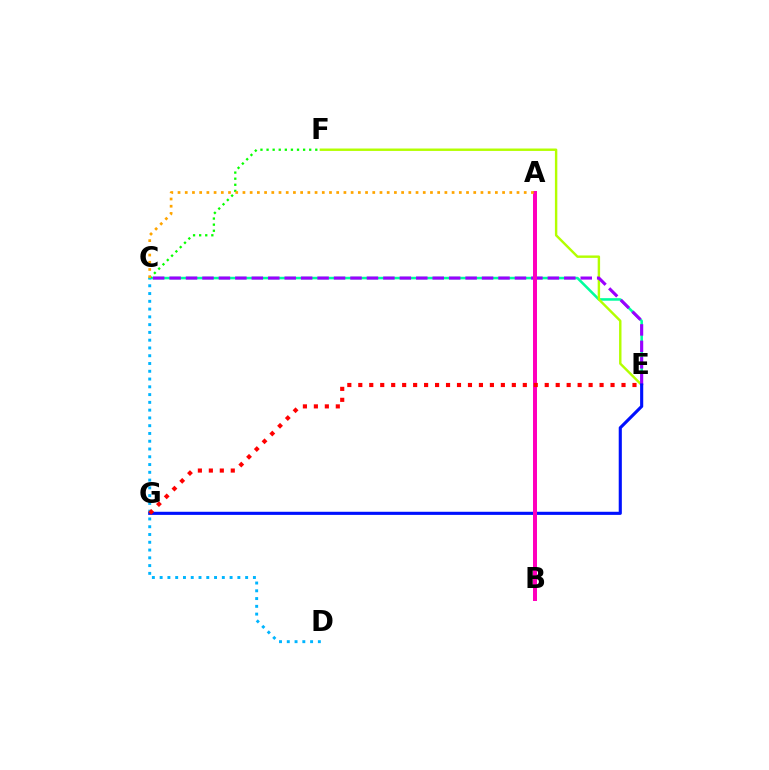{('C', 'E'): [{'color': '#00ff9d', 'line_style': 'solid', 'thickness': 1.84}, {'color': '#9b00ff', 'line_style': 'dashed', 'thickness': 2.23}], ('C', 'F'): [{'color': '#08ff00', 'line_style': 'dotted', 'thickness': 1.65}], ('E', 'F'): [{'color': '#b3ff00', 'line_style': 'solid', 'thickness': 1.74}], ('C', 'D'): [{'color': '#00b5ff', 'line_style': 'dotted', 'thickness': 2.11}], ('E', 'G'): [{'color': '#0010ff', 'line_style': 'solid', 'thickness': 2.24}, {'color': '#ff0000', 'line_style': 'dotted', 'thickness': 2.98}], ('A', 'B'): [{'color': '#ff00bd', 'line_style': 'solid', 'thickness': 2.88}], ('A', 'C'): [{'color': '#ffa500', 'line_style': 'dotted', 'thickness': 1.96}]}